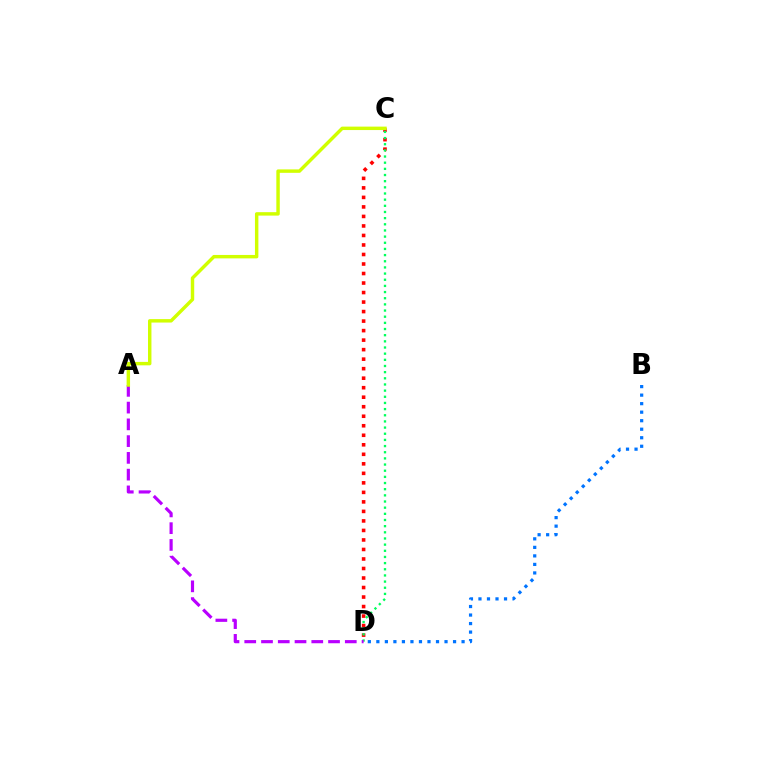{('C', 'D'): [{'color': '#ff0000', 'line_style': 'dotted', 'thickness': 2.59}, {'color': '#00ff5c', 'line_style': 'dotted', 'thickness': 1.67}], ('B', 'D'): [{'color': '#0074ff', 'line_style': 'dotted', 'thickness': 2.32}], ('A', 'D'): [{'color': '#b900ff', 'line_style': 'dashed', 'thickness': 2.28}], ('A', 'C'): [{'color': '#d1ff00', 'line_style': 'solid', 'thickness': 2.47}]}